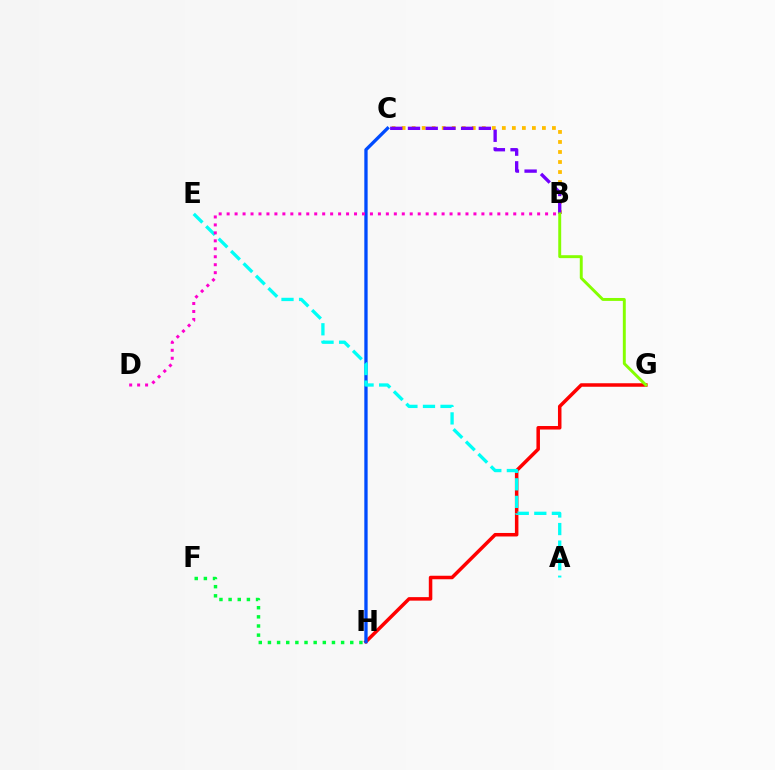{('G', 'H'): [{'color': '#ff0000', 'line_style': 'solid', 'thickness': 2.53}], ('C', 'H'): [{'color': '#004bff', 'line_style': 'solid', 'thickness': 2.38}], ('A', 'E'): [{'color': '#00fff6', 'line_style': 'dashed', 'thickness': 2.39}], ('B', 'C'): [{'color': '#ffbd00', 'line_style': 'dotted', 'thickness': 2.72}, {'color': '#7200ff', 'line_style': 'dashed', 'thickness': 2.41}], ('B', 'D'): [{'color': '#ff00cf', 'line_style': 'dotted', 'thickness': 2.16}], ('B', 'G'): [{'color': '#84ff00', 'line_style': 'solid', 'thickness': 2.11}], ('F', 'H'): [{'color': '#00ff39', 'line_style': 'dotted', 'thickness': 2.49}]}